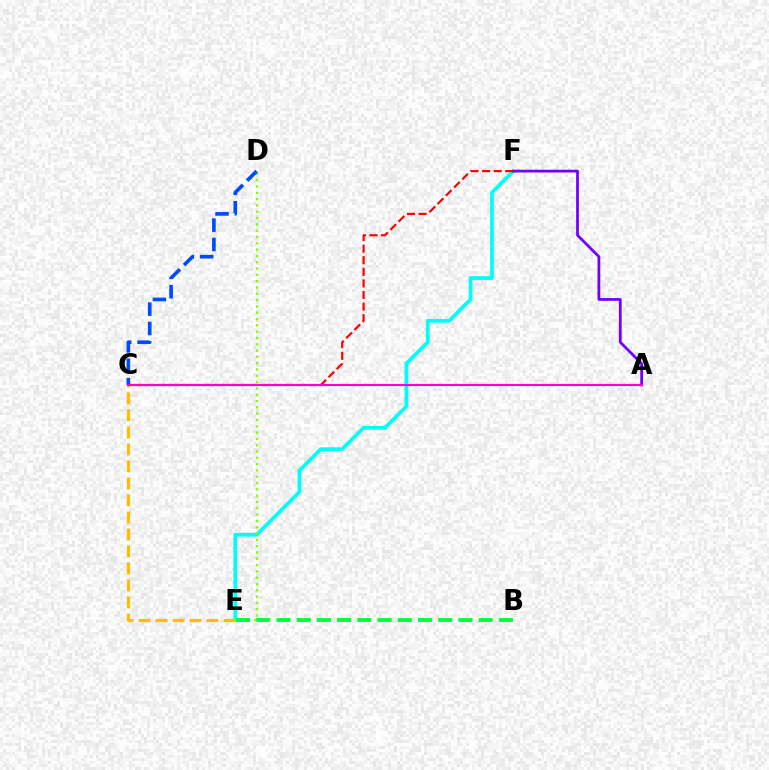{('E', 'F'): [{'color': '#00fff6', 'line_style': 'solid', 'thickness': 2.68}], ('C', 'E'): [{'color': '#ffbd00', 'line_style': 'dashed', 'thickness': 2.31}], ('A', 'F'): [{'color': '#7200ff', 'line_style': 'solid', 'thickness': 1.99}], ('D', 'E'): [{'color': '#84ff00', 'line_style': 'dotted', 'thickness': 1.71}], ('C', 'F'): [{'color': '#ff0000', 'line_style': 'dashed', 'thickness': 1.58}], ('B', 'E'): [{'color': '#00ff39', 'line_style': 'dashed', 'thickness': 2.75}], ('C', 'D'): [{'color': '#004bff', 'line_style': 'dashed', 'thickness': 2.63}], ('A', 'C'): [{'color': '#ff00cf', 'line_style': 'solid', 'thickness': 1.53}]}